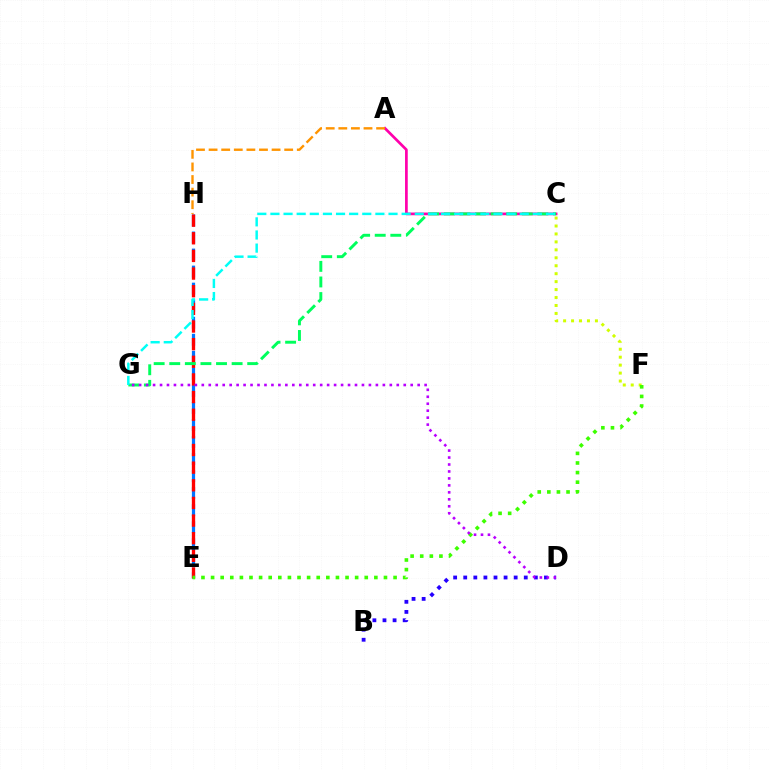{('E', 'H'): [{'color': '#0074ff', 'line_style': 'dashed', 'thickness': 2.32}, {'color': '#ff0000', 'line_style': 'dashed', 'thickness': 2.4}], ('A', 'C'): [{'color': '#ff00ac', 'line_style': 'solid', 'thickness': 1.95}], ('C', 'F'): [{'color': '#d1ff00', 'line_style': 'dotted', 'thickness': 2.16}], ('C', 'G'): [{'color': '#00ff5c', 'line_style': 'dashed', 'thickness': 2.12}, {'color': '#00fff6', 'line_style': 'dashed', 'thickness': 1.78}], ('B', 'D'): [{'color': '#2500ff', 'line_style': 'dotted', 'thickness': 2.74}], ('E', 'F'): [{'color': '#3dff00', 'line_style': 'dotted', 'thickness': 2.61}], ('A', 'H'): [{'color': '#ff9400', 'line_style': 'dashed', 'thickness': 1.71}], ('D', 'G'): [{'color': '#b900ff', 'line_style': 'dotted', 'thickness': 1.89}]}